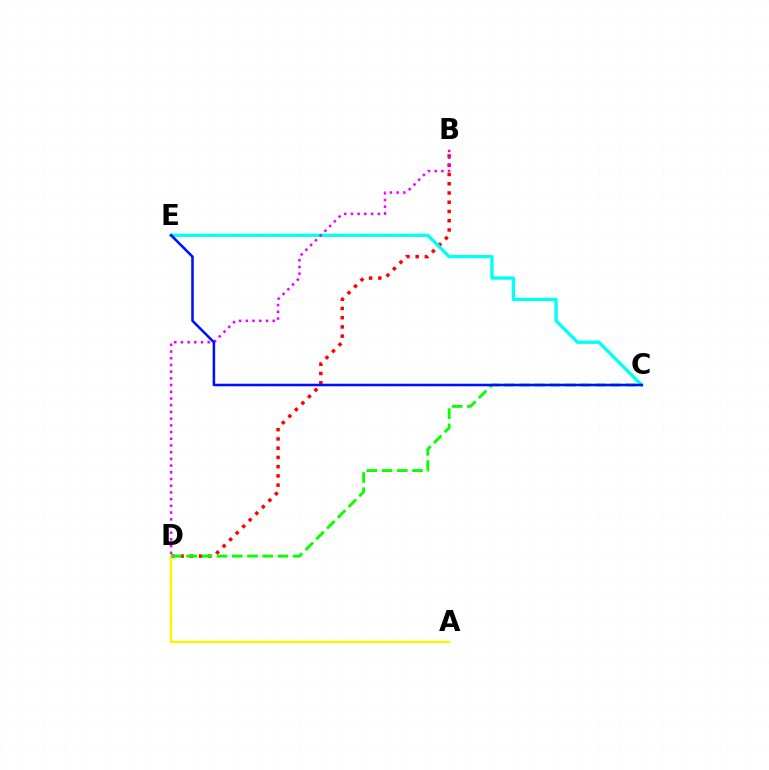{('B', 'D'): [{'color': '#ff0000', 'line_style': 'dotted', 'thickness': 2.51}, {'color': '#ee00ff', 'line_style': 'dotted', 'thickness': 1.82}], ('C', 'E'): [{'color': '#00fff6', 'line_style': 'solid', 'thickness': 2.4}, {'color': '#0010ff', 'line_style': 'solid', 'thickness': 1.84}], ('A', 'D'): [{'color': '#fcf500', 'line_style': 'solid', 'thickness': 1.73}], ('C', 'D'): [{'color': '#08ff00', 'line_style': 'dashed', 'thickness': 2.07}]}